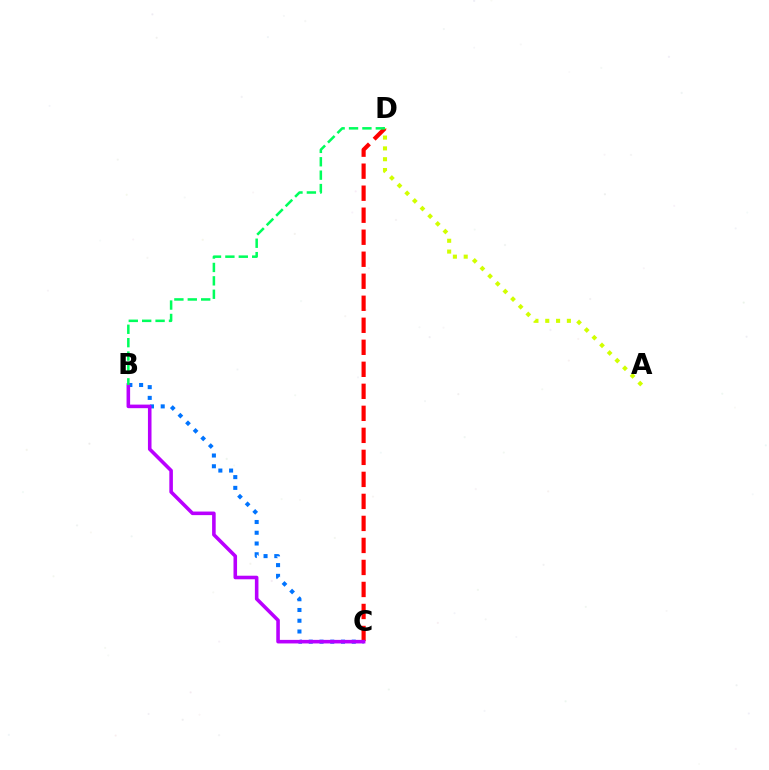{('A', 'D'): [{'color': '#d1ff00', 'line_style': 'dotted', 'thickness': 2.94}], ('B', 'C'): [{'color': '#0074ff', 'line_style': 'dotted', 'thickness': 2.92}, {'color': '#b900ff', 'line_style': 'solid', 'thickness': 2.57}], ('C', 'D'): [{'color': '#ff0000', 'line_style': 'dashed', 'thickness': 2.99}], ('B', 'D'): [{'color': '#00ff5c', 'line_style': 'dashed', 'thickness': 1.82}]}